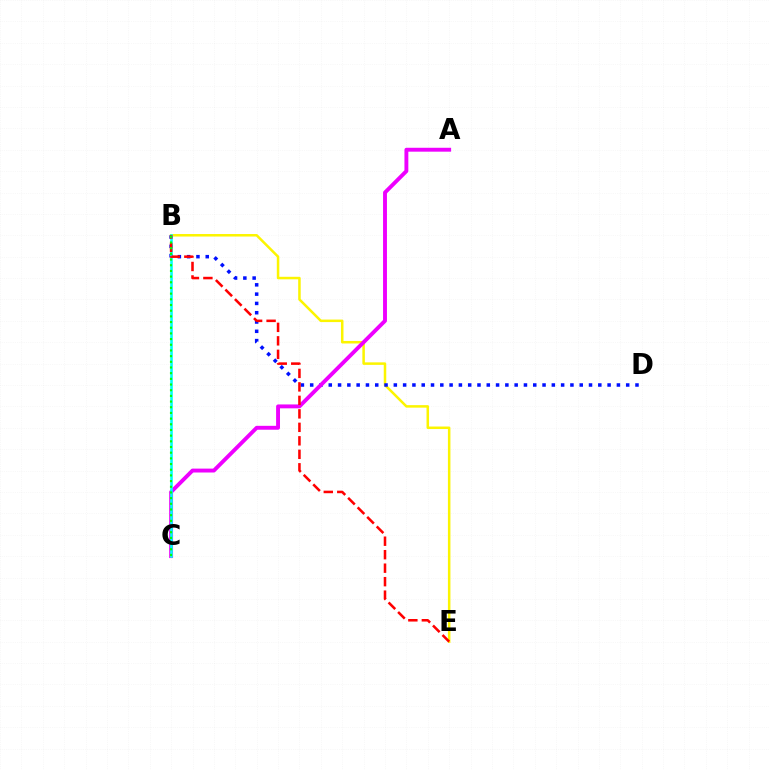{('B', 'E'): [{'color': '#fcf500', 'line_style': 'solid', 'thickness': 1.81}, {'color': '#ff0000', 'line_style': 'dashed', 'thickness': 1.83}], ('B', 'D'): [{'color': '#0010ff', 'line_style': 'dotted', 'thickness': 2.53}], ('A', 'C'): [{'color': '#ee00ff', 'line_style': 'solid', 'thickness': 2.81}], ('B', 'C'): [{'color': '#00fff6', 'line_style': 'solid', 'thickness': 1.88}, {'color': '#08ff00', 'line_style': 'dotted', 'thickness': 1.54}]}